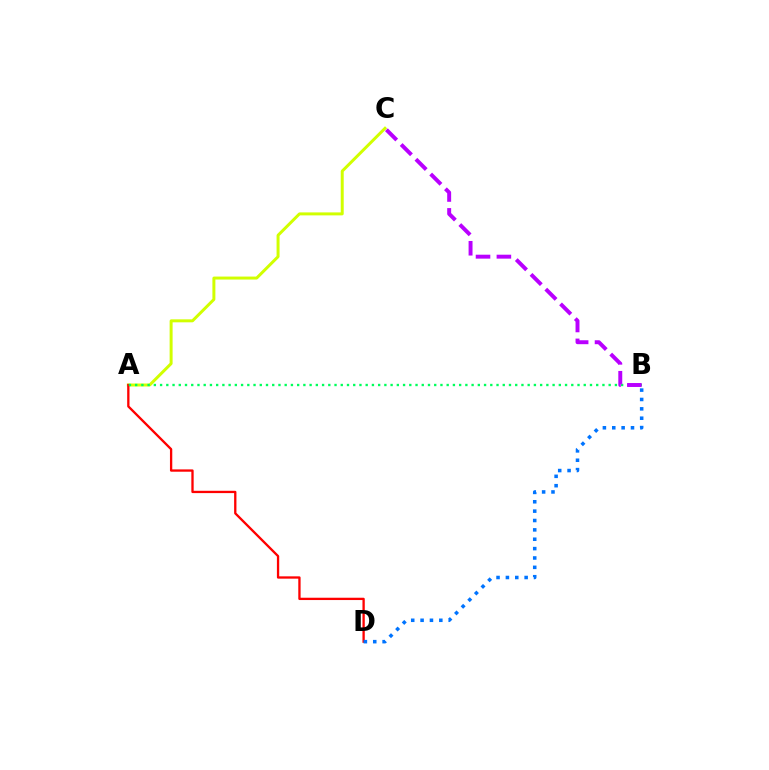{('A', 'C'): [{'color': '#d1ff00', 'line_style': 'solid', 'thickness': 2.15}], ('A', 'D'): [{'color': '#ff0000', 'line_style': 'solid', 'thickness': 1.67}], ('B', 'D'): [{'color': '#0074ff', 'line_style': 'dotted', 'thickness': 2.55}], ('A', 'B'): [{'color': '#00ff5c', 'line_style': 'dotted', 'thickness': 1.69}], ('B', 'C'): [{'color': '#b900ff', 'line_style': 'dashed', 'thickness': 2.84}]}